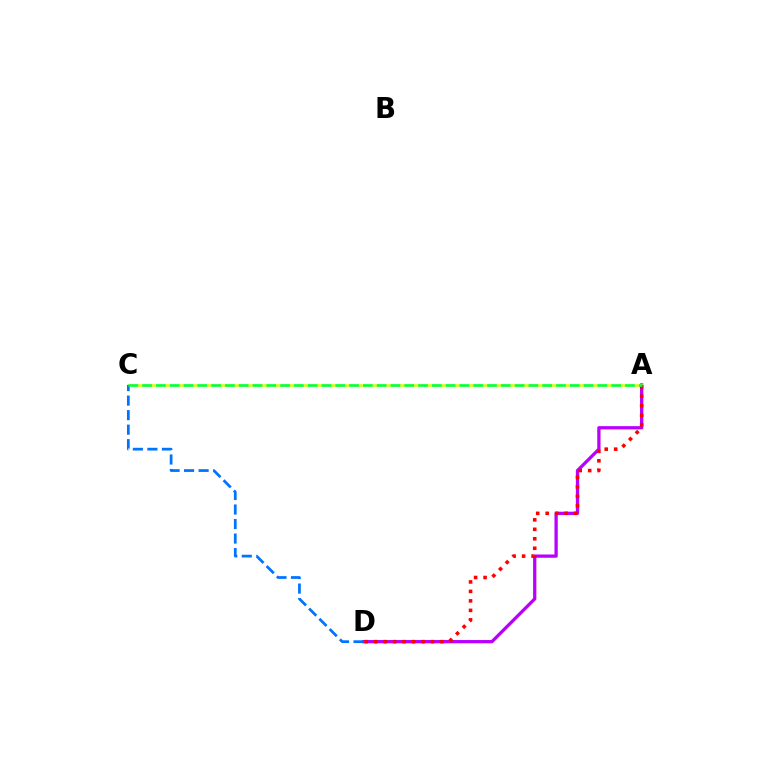{('A', 'D'): [{'color': '#b900ff', 'line_style': 'solid', 'thickness': 2.36}, {'color': '#ff0000', 'line_style': 'dotted', 'thickness': 2.58}], ('A', 'C'): [{'color': '#d1ff00', 'line_style': 'solid', 'thickness': 1.84}, {'color': '#00ff5c', 'line_style': 'dashed', 'thickness': 1.87}], ('C', 'D'): [{'color': '#0074ff', 'line_style': 'dashed', 'thickness': 1.97}]}